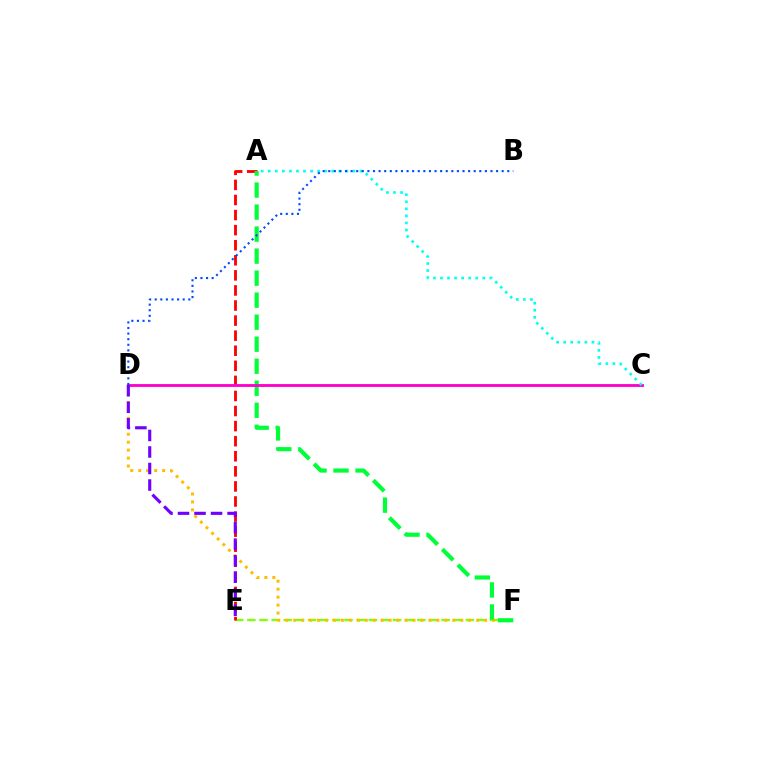{('E', 'F'): [{'color': '#84ff00', 'line_style': 'dashed', 'thickness': 1.65}], ('D', 'F'): [{'color': '#ffbd00', 'line_style': 'dotted', 'thickness': 2.16}], ('A', 'E'): [{'color': '#ff0000', 'line_style': 'dashed', 'thickness': 2.05}], ('A', 'F'): [{'color': '#00ff39', 'line_style': 'dashed', 'thickness': 2.99}], ('C', 'D'): [{'color': '#ff00cf', 'line_style': 'solid', 'thickness': 2.06}], ('D', 'E'): [{'color': '#7200ff', 'line_style': 'dashed', 'thickness': 2.24}], ('A', 'C'): [{'color': '#00fff6', 'line_style': 'dotted', 'thickness': 1.92}], ('B', 'D'): [{'color': '#004bff', 'line_style': 'dotted', 'thickness': 1.52}]}